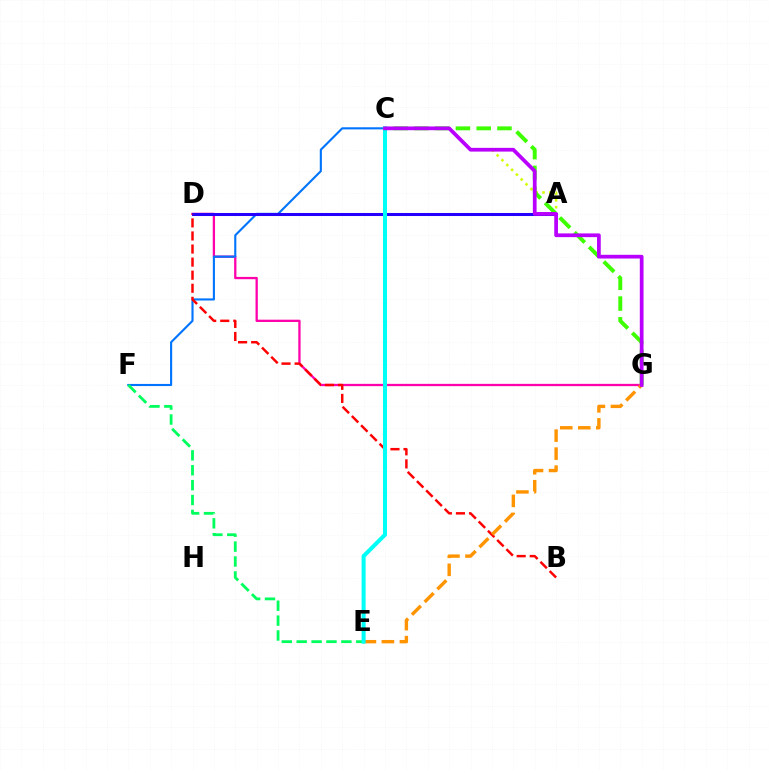{('A', 'C'): [{'color': '#d1ff00', 'line_style': 'dotted', 'thickness': 1.85}], ('D', 'G'): [{'color': '#ff00ac', 'line_style': 'solid', 'thickness': 1.65}], ('C', 'G'): [{'color': '#3dff00', 'line_style': 'dashed', 'thickness': 2.82}, {'color': '#b900ff', 'line_style': 'solid', 'thickness': 2.69}], ('C', 'F'): [{'color': '#0074ff', 'line_style': 'solid', 'thickness': 1.52}], ('A', 'D'): [{'color': '#2500ff', 'line_style': 'solid', 'thickness': 2.19}], ('B', 'D'): [{'color': '#ff0000', 'line_style': 'dashed', 'thickness': 1.78}], ('E', 'G'): [{'color': '#ff9400', 'line_style': 'dashed', 'thickness': 2.45}], ('E', 'F'): [{'color': '#00ff5c', 'line_style': 'dashed', 'thickness': 2.02}], ('C', 'E'): [{'color': '#00fff6', 'line_style': 'solid', 'thickness': 2.91}]}